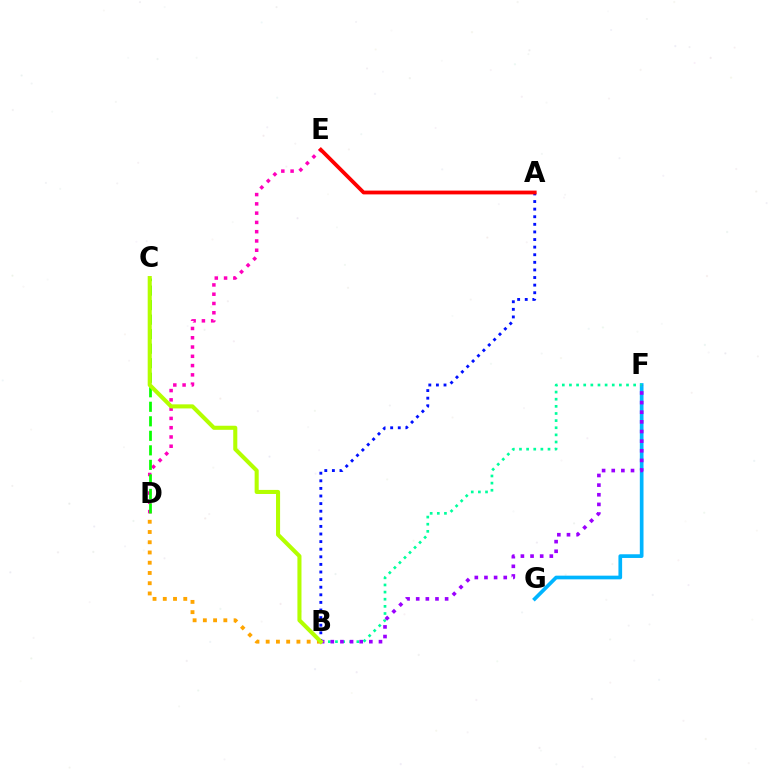{('A', 'B'): [{'color': '#0010ff', 'line_style': 'dotted', 'thickness': 2.06}], ('F', 'G'): [{'color': '#00b5ff', 'line_style': 'solid', 'thickness': 2.66}], ('B', 'D'): [{'color': '#ffa500', 'line_style': 'dotted', 'thickness': 2.78}], ('D', 'E'): [{'color': '#ff00bd', 'line_style': 'dotted', 'thickness': 2.52}], ('C', 'D'): [{'color': '#08ff00', 'line_style': 'dashed', 'thickness': 1.97}], ('A', 'E'): [{'color': '#ff0000', 'line_style': 'solid', 'thickness': 2.73}], ('B', 'F'): [{'color': '#00ff9d', 'line_style': 'dotted', 'thickness': 1.94}, {'color': '#9b00ff', 'line_style': 'dotted', 'thickness': 2.62}], ('B', 'C'): [{'color': '#b3ff00', 'line_style': 'solid', 'thickness': 2.93}]}